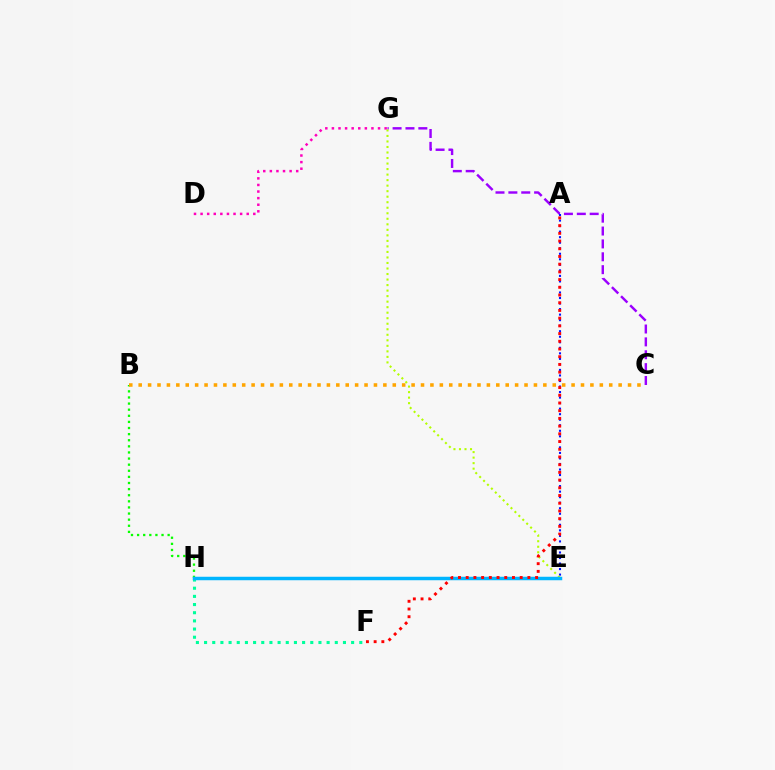{('C', 'G'): [{'color': '#9b00ff', 'line_style': 'dashed', 'thickness': 1.75}], ('A', 'E'): [{'color': '#0010ff', 'line_style': 'dotted', 'thickness': 1.5}], ('E', 'G'): [{'color': '#b3ff00', 'line_style': 'dotted', 'thickness': 1.5}], ('B', 'H'): [{'color': '#08ff00', 'line_style': 'dotted', 'thickness': 1.66}], ('F', 'H'): [{'color': '#00ff9d', 'line_style': 'dotted', 'thickness': 2.22}], ('D', 'G'): [{'color': '#ff00bd', 'line_style': 'dotted', 'thickness': 1.79}], ('E', 'H'): [{'color': '#00b5ff', 'line_style': 'solid', 'thickness': 2.5}], ('A', 'F'): [{'color': '#ff0000', 'line_style': 'dotted', 'thickness': 2.1}], ('B', 'C'): [{'color': '#ffa500', 'line_style': 'dotted', 'thickness': 2.56}]}